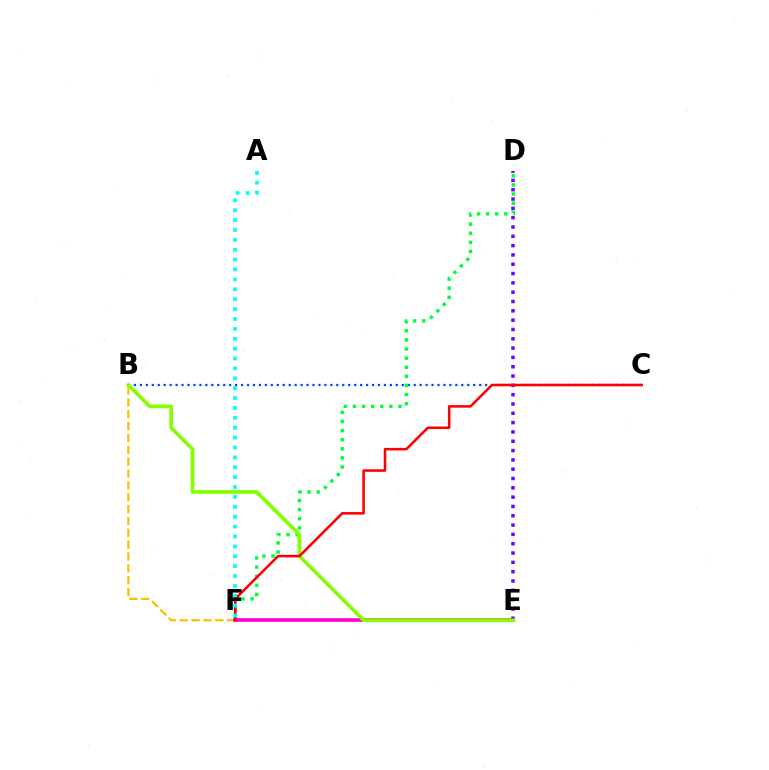{('B', 'C'): [{'color': '#004bff', 'line_style': 'dotted', 'thickness': 1.62}], ('B', 'F'): [{'color': '#ffbd00', 'line_style': 'dashed', 'thickness': 1.61}], ('D', 'F'): [{'color': '#00ff39', 'line_style': 'dotted', 'thickness': 2.47}], ('E', 'F'): [{'color': '#ff00cf', 'line_style': 'solid', 'thickness': 2.64}], ('D', 'E'): [{'color': '#7200ff', 'line_style': 'dotted', 'thickness': 2.53}], ('B', 'E'): [{'color': '#84ff00', 'line_style': 'solid', 'thickness': 2.66}], ('C', 'F'): [{'color': '#ff0000', 'line_style': 'solid', 'thickness': 1.84}], ('A', 'F'): [{'color': '#00fff6', 'line_style': 'dotted', 'thickness': 2.69}]}